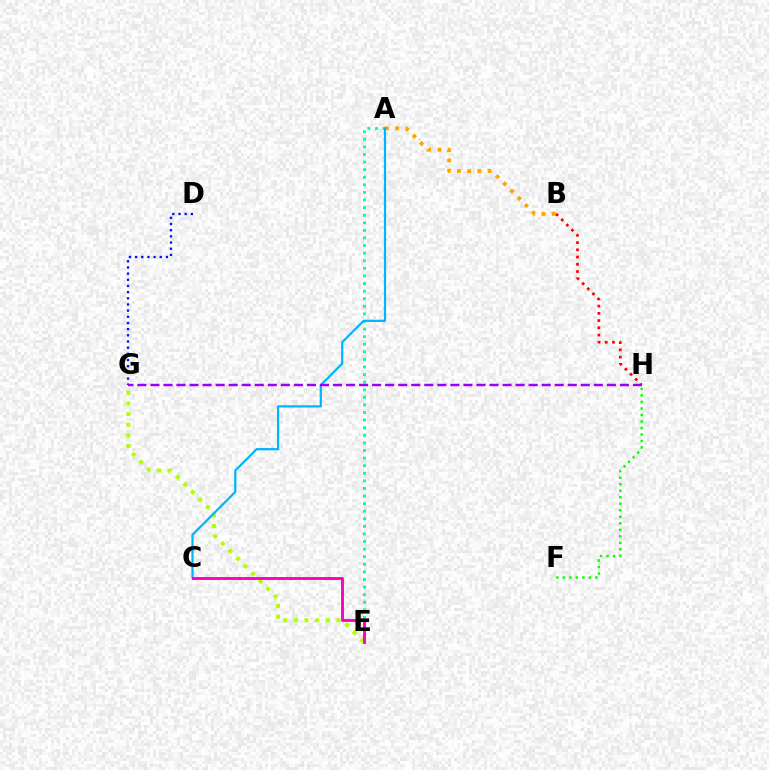{('F', 'H'): [{'color': '#08ff00', 'line_style': 'dotted', 'thickness': 1.77}], ('A', 'E'): [{'color': '#00ff9d', 'line_style': 'dotted', 'thickness': 2.06}], ('A', 'B'): [{'color': '#ffa500', 'line_style': 'dotted', 'thickness': 2.78}], ('E', 'G'): [{'color': '#b3ff00', 'line_style': 'dotted', 'thickness': 2.9}], ('B', 'H'): [{'color': '#ff0000', 'line_style': 'dotted', 'thickness': 1.97}], ('D', 'G'): [{'color': '#0010ff', 'line_style': 'dotted', 'thickness': 1.68}], ('A', 'C'): [{'color': '#00b5ff', 'line_style': 'solid', 'thickness': 1.6}], ('G', 'H'): [{'color': '#9b00ff', 'line_style': 'dashed', 'thickness': 1.77}], ('C', 'E'): [{'color': '#ff00bd', 'line_style': 'solid', 'thickness': 2.09}]}